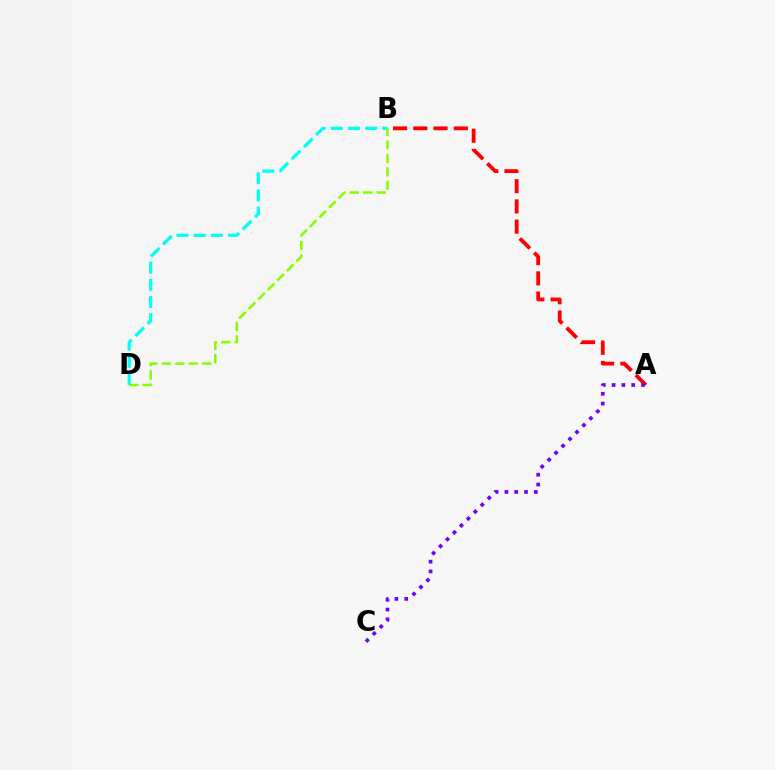{('A', 'B'): [{'color': '#ff0000', 'line_style': 'dashed', 'thickness': 2.75}], ('A', 'C'): [{'color': '#7200ff', 'line_style': 'dotted', 'thickness': 2.66}], ('B', 'D'): [{'color': '#00fff6', 'line_style': 'dashed', 'thickness': 2.34}, {'color': '#84ff00', 'line_style': 'dashed', 'thickness': 1.83}]}